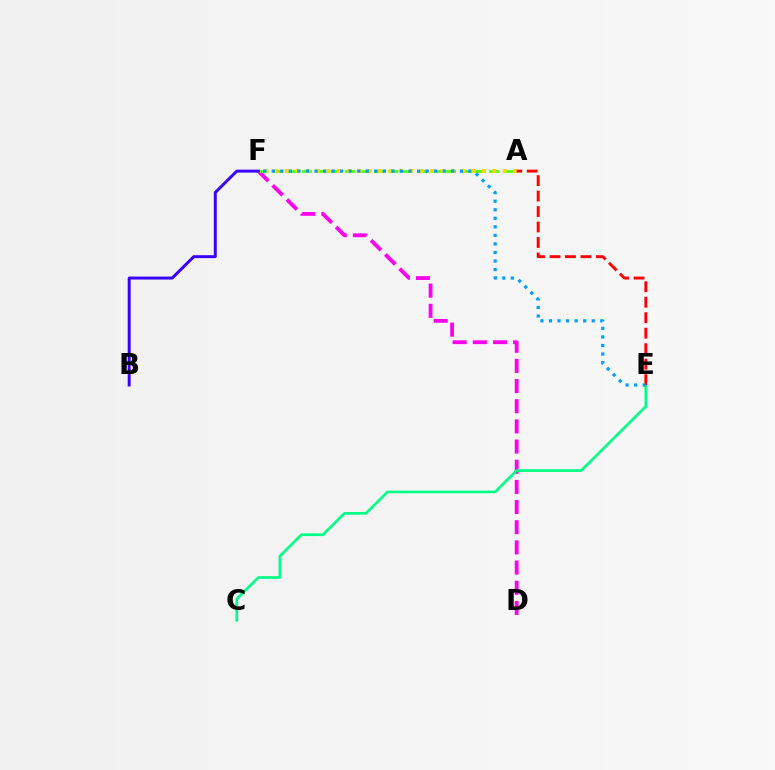{('D', 'F'): [{'color': '#ff00ed', 'line_style': 'dashed', 'thickness': 2.74}], ('A', 'F'): [{'color': '#4fff00', 'line_style': 'dashed', 'thickness': 1.96}, {'color': '#ffd500', 'line_style': 'dotted', 'thickness': 2.82}], ('C', 'E'): [{'color': '#00ff86', 'line_style': 'solid', 'thickness': 1.93}], ('A', 'E'): [{'color': '#ff0000', 'line_style': 'dashed', 'thickness': 2.1}], ('B', 'F'): [{'color': '#3700ff', 'line_style': 'solid', 'thickness': 2.13}], ('E', 'F'): [{'color': '#009eff', 'line_style': 'dotted', 'thickness': 2.32}]}